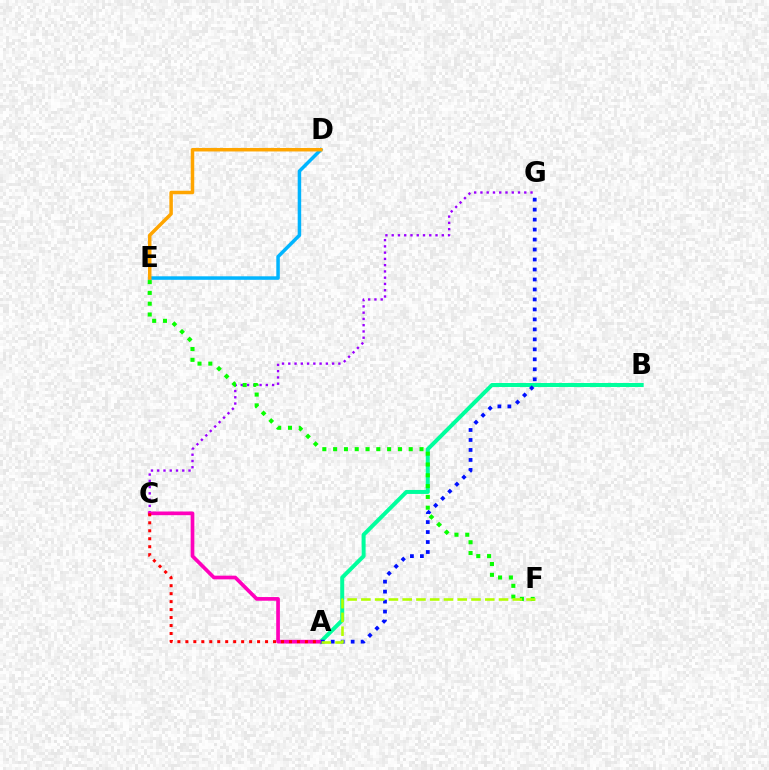{('C', 'G'): [{'color': '#9b00ff', 'line_style': 'dotted', 'thickness': 1.7}], ('A', 'B'): [{'color': '#00ff9d', 'line_style': 'solid', 'thickness': 2.87}], ('A', 'C'): [{'color': '#ff00bd', 'line_style': 'solid', 'thickness': 2.65}, {'color': '#ff0000', 'line_style': 'dotted', 'thickness': 2.17}], ('D', 'E'): [{'color': '#00b5ff', 'line_style': 'solid', 'thickness': 2.52}, {'color': '#ffa500', 'line_style': 'solid', 'thickness': 2.52}], ('E', 'F'): [{'color': '#08ff00', 'line_style': 'dotted', 'thickness': 2.93}], ('A', 'G'): [{'color': '#0010ff', 'line_style': 'dotted', 'thickness': 2.71}], ('A', 'F'): [{'color': '#b3ff00', 'line_style': 'dashed', 'thickness': 1.87}]}